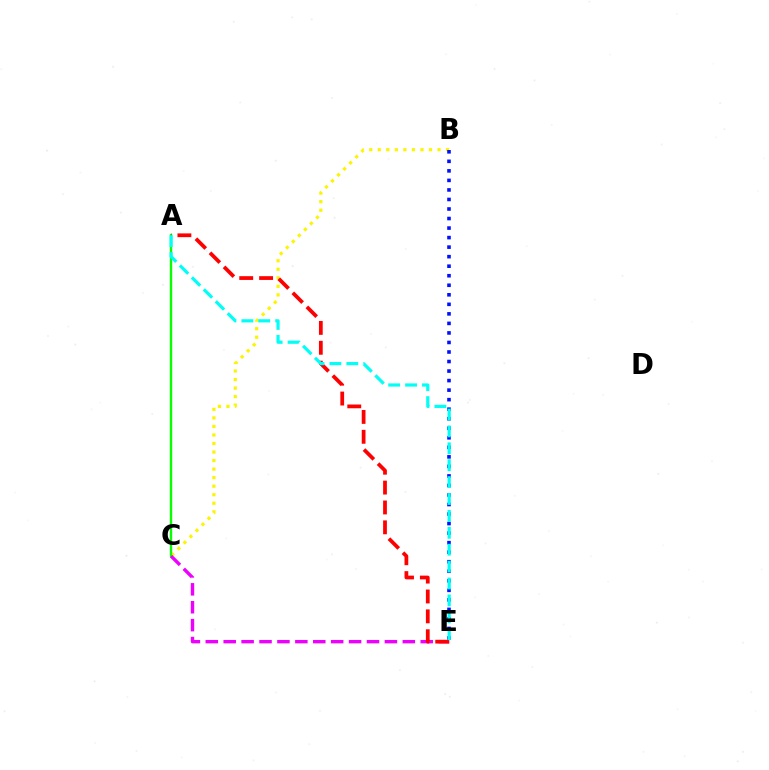{('B', 'C'): [{'color': '#fcf500', 'line_style': 'dotted', 'thickness': 2.32}], ('B', 'E'): [{'color': '#0010ff', 'line_style': 'dotted', 'thickness': 2.59}], ('A', 'C'): [{'color': '#08ff00', 'line_style': 'solid', 'thickness': 1.7}], ('C', 'E'): [{'color': '#ee00ff', 'line_style': 'dashed', 'thickness': 2.43}], ('A', 'E'): [{'color': '#ff0000', 'line_style': 'dashed', 'thickness': 2.7}, {'color': '#00fff6', 'line_style': 'dashed', 'thickness': 2.3}]}